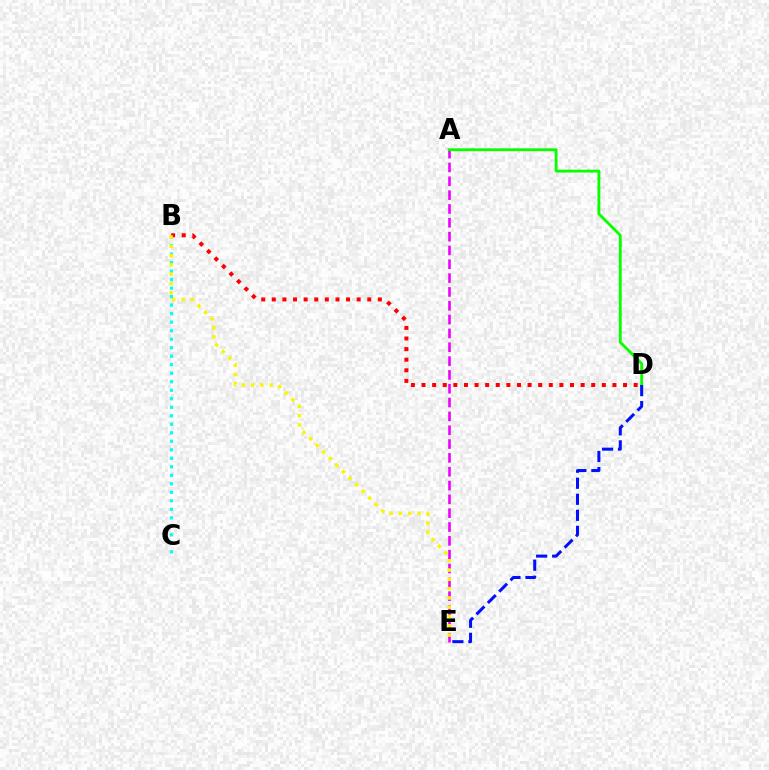{('B', 'C'): [{'color': '#00fff6', 'line_style': 'dotted', 'thickness': 2.31}], ('A', 'E'): [{'color': '#ee00ff', 'line_style': 'dashed', 'thickness': 1.88}], ('A', 'D'): [{'color': '#08ff00', 'line_style': 'solid', 'thickness': 2.04}], ('D', 'E'): [{'color': '#0010ff', 'line_style': 'dashed', 'thickness': 2.18}], ('B', 'D'): [{'color': '#ff0000', 'line_style': 'dotted', 'thickness': 2.88}], ('B', 'E'): [{'color': '#fcf500', 'line_style': 'dotted', 'thickness': 2.52}]}